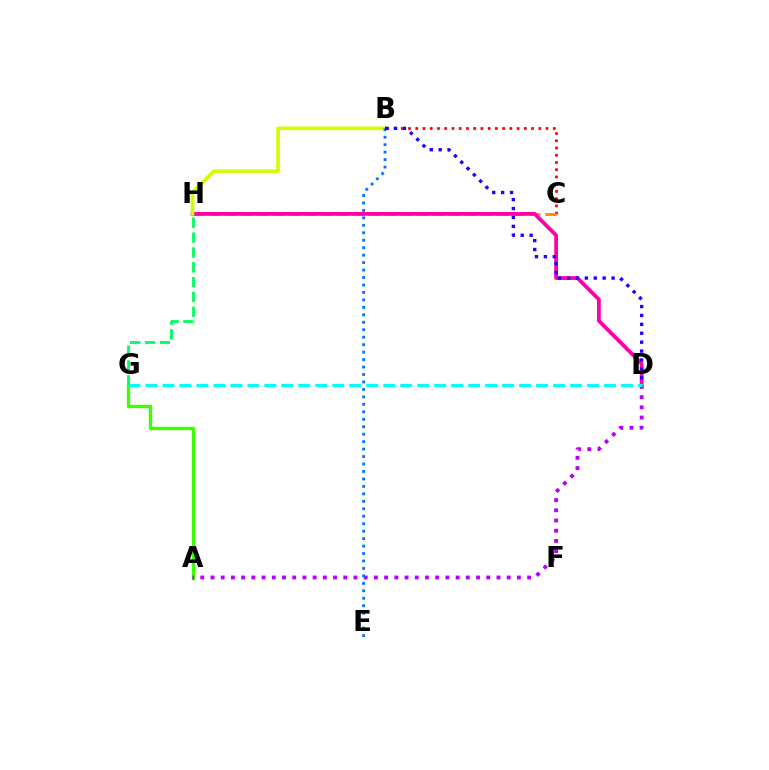{('A', 'G'): [{'color': '#3dff00', 'line_style': 'solid', 'thickness': 2.42}], ('B', 'C'): [{'color': '#ff0000', 'line_style': 'dotted', 'thickness': 1.97}], ('C', 'H'): [{'color': '#ff9400', 'line_style': 'dashed', 'thickness': 2.17}], ('D', 'H'): [{'color': '#ff00ac', 'line_style': 'solid', 'thickness': 2.72}], ('A', 'D'): [{'color': '#b900ff', 'line_style': 'dotted', 'thickness': 2.77}], ('B', 'H'): [{'color': '#d1ff00', 'line_style': 'solid', 'thickness': 2.61}], ('B', 'E'): [{'color': '#0074ff', 'line_style': 'dotted', 'thickness': 2.03}], ('D', 'G'): [{'color': '#00fff6', 'line_style': 'dashed', 'thickness': 2.31}], ('G', 'H'): [{'color': '#00ff5c', 'line_style': 'dashed', 'thickness': 2.02}], ('B', 'D'): [{'color': '#2500ff', 'line_style': 'dotted', 'thickness': 2.42}]}